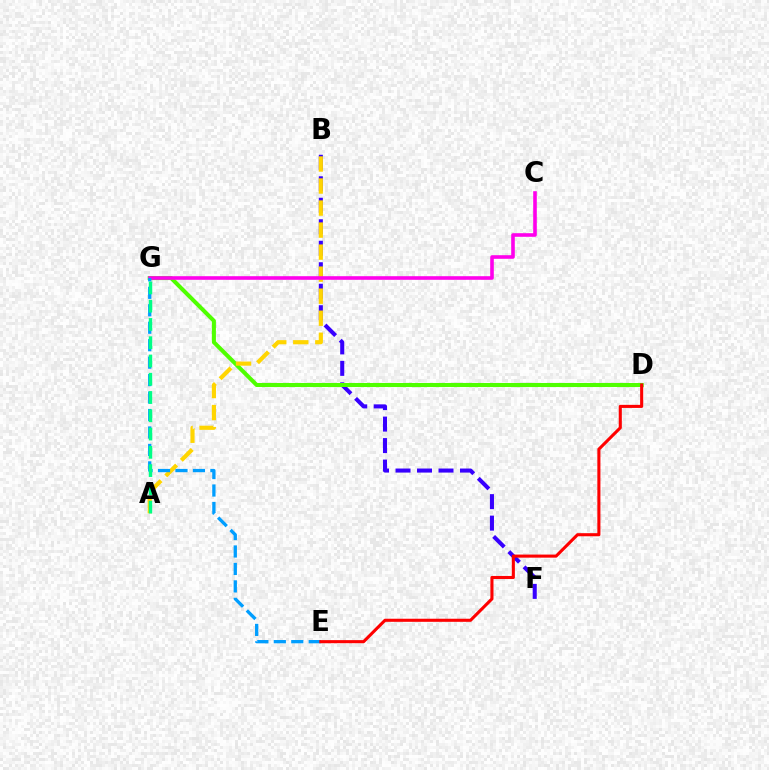{('B', 'F'): [{'color': '#3700ff', 'line_style': 'dashed', 'thickness': 2.92}], ('D', 'G'): [{'color': '#4fff00', 'line_style': 'solid', 'thickness': 2.91}], ('A', 'B'): [{'color': '#ffd500', 'line_style': 'dashed', 'thickness': 2.99}], ('C', 'G'): [{'color': '#ff00ed', 'line_style': 'solid', 'thickness': 2.59}], ('E', 'G'): [{'color': '#009eff', 'line_style': 'dashed', 'thickness': 2.37}], ('A', 'G'): [{'color': '#00ff86', 'line_style': 'dashed', 'thickness': 2.48}], ('D', 'E'): [{'color': '#ff0000', 'line_style': 'solid', 'thickness': 2.22}]}